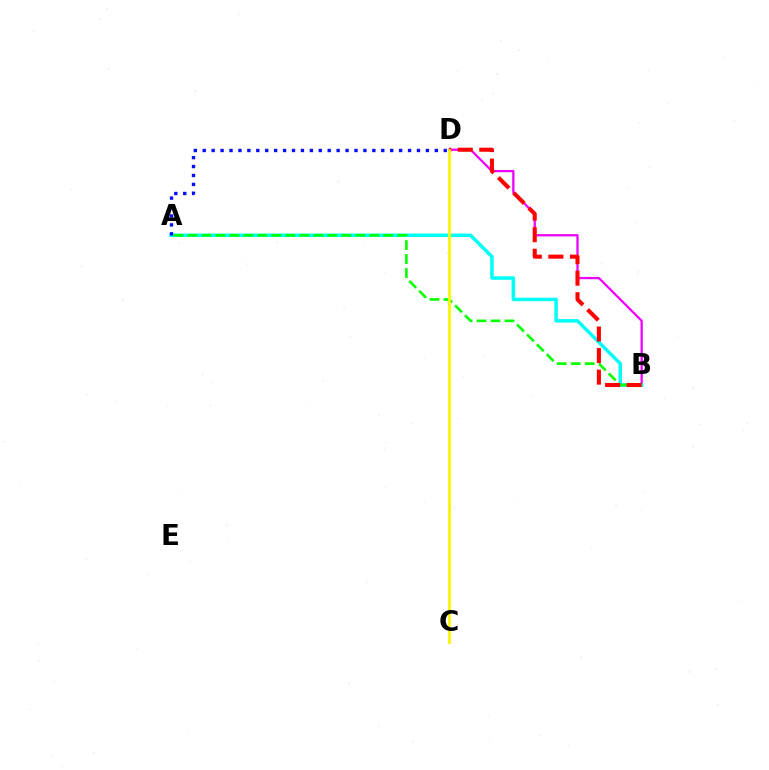{('B', 'D'): [{'color': '#ee00ff', 'line_style': 'solid', 'thickness': 1.64}, {'color': '#ff0000', 'line_style': 'dashed', 'thickness': 2.93}], ('A', 'B'): [{'color': '#00fff6', 'line_style': 'solid', 'thickness': 2.51}, {'color': '#08ff00', 'line_style': 'dashed', 'thickness': 1.9}], ('C', 'D'): [{'color': '#fcf500', 'line_style': 'solid', 'thickness': 1.99}], ('A', 'D'): [{'color': '#0010ff', 'line_style': 'dotted', 'thickness': 2.43}]}